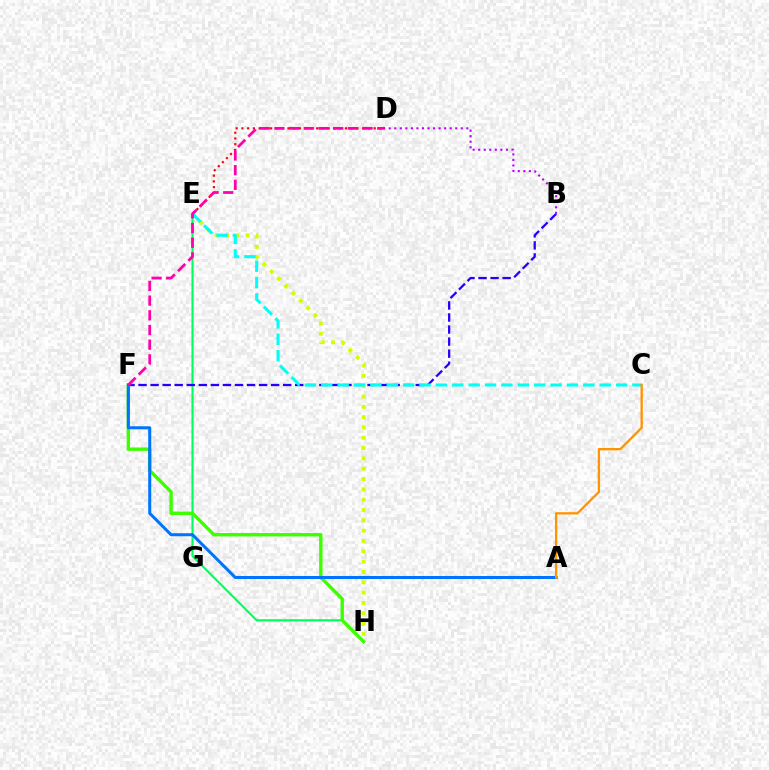{('D', 'E'): [{'color': '#ff0000', 'line_style': 'dotted', 'thickness': 1.56}], ('E', 'H'): [{'color': '#00ff5c', 'line_style': 'solid', 'thickness': 1.51}, {'color': '#d1ff00', 'line_style': 'dotted', 'thickness': 2.81}], ('B', 'F'): [{'color': '#2500ff', 'line_style': 'dashed', 'thickness': 1.64}], ('F', 'H'): [{'color': '#3dff00', 'line_style': 'solid', 'thickness': 2.43}], ('C', 'E'): [{'color': '#00fff6', 'line_style': 'dashed', 'thickness': 2.22}], ('B', 'D'): [{'color': '#b900ff', 'line_style': 'dotted', 'thickness': 1.51}], ('A', 'F'): [{'color': '#0074ff', 'line_style': 'solid', 'thickness': 2.18}], ('A', 'C'): [{'color': '#ff9400', 'line_style': 'solid', 'thickness': 1.67}], ('D', 'F'): [{'color': '#ff00ac', 'line_style': 'dashed', 'thickness': 2.0}]}